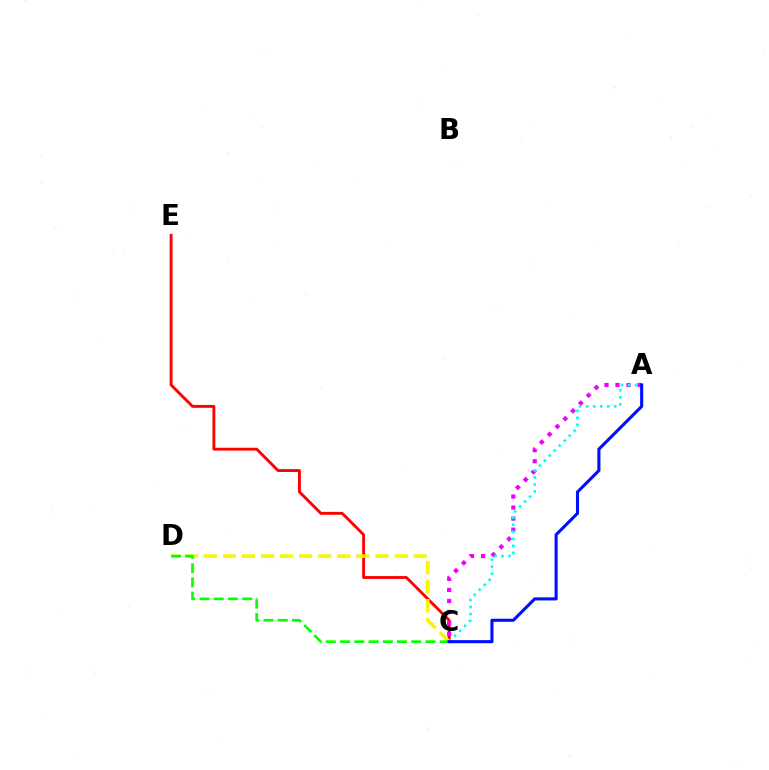{('C', 'E'): [{'color': '#ff0000', 'line_style': 'solid', 'thickness': 2.07}], ('C', 'D'): [{'color': '#fcf500', 'line_style': 'dashed', 'thickness': 2.59}, {'color': '#08ff00', 'line_style': 'dashed', 'thickness': 1.93}], ('A', 'C'): [{'color': '#ee00ff', 'line_style': 'dotted', 'thickness': 3.0}, {'color': '#00fff6', 'line_style': 'dotted', 'thickness': 1.91}, {'color': '#0010ff', 'line_style': 'solid', 'thickness': 2.24}]}